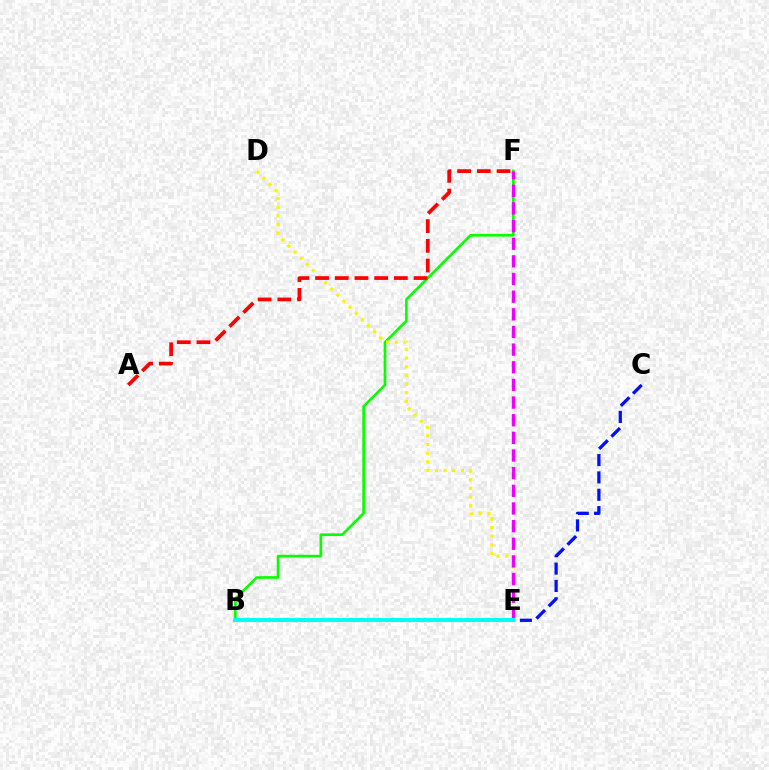{('B', 'F'): [{'color': '#08ff00', 'line_style': 'solid', 'thickness': 1.92}], ('D', 'E'): [{'color': '#fcf500', 'line_style': 'dotted', 'thickness': 2.35}], ('C', 'E'): [{'color': '#0010ff', 'line_style': 'dashed', 'thickness': 2.36}], ('E', 'F'): [{'color': '#ee00ff', 'line_style': 'dashed', 'thickness': 2.4}], ('A', 'F'): [{'color': '#ff0000', 'line_style': 'dashed', 'thickness': 2.68}], ('B', 'E'): [{'color': '#00fff6', 'line_style': 'solid', 'thickness': 2.86}]}